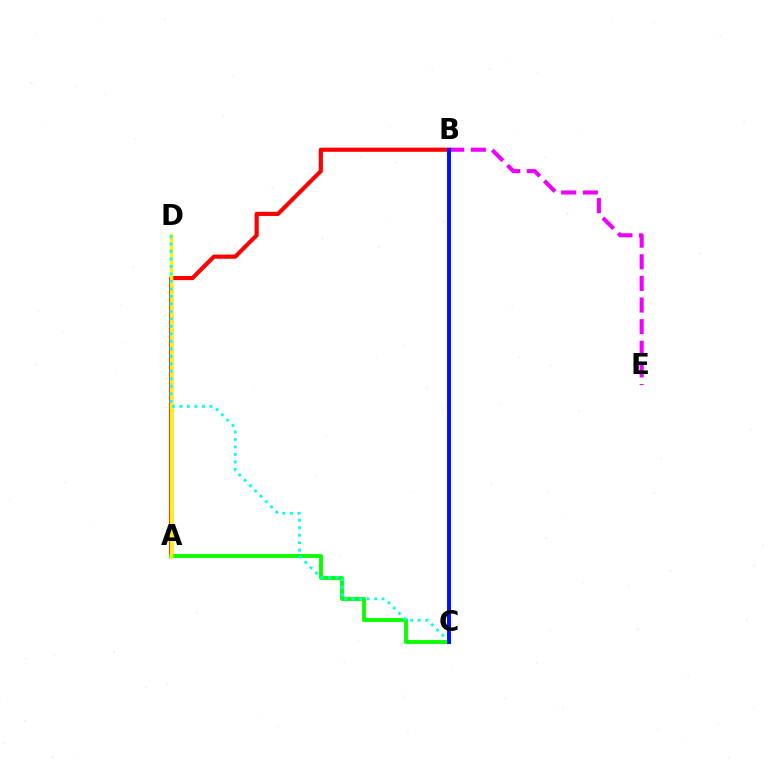{('A', 'B'): [{'color': '#ff0000', 'line_style': 'solid', 'thickness': 2.99}], ('A', 'C'): [{'color': '#08ff00', 'line_style': 'solid', 'thickness': 2.79}], ('A', 'D'): [{'color': '#fcf500', 'line_style': 'solid', 'thickness': 2.46}], ('B', 'E'): [{'color': '#ee00ff', 'line_style': 'dashed', 'thickness': 2.94}], ('C', 'D'): [{'color': '#00fff6', 'line_style': 'dotted', 'thickness': 2.04}], ('B', 'C'): [{'color': '#0010ff', 'line_style': 'solid', 'thickness': 2.84}]}